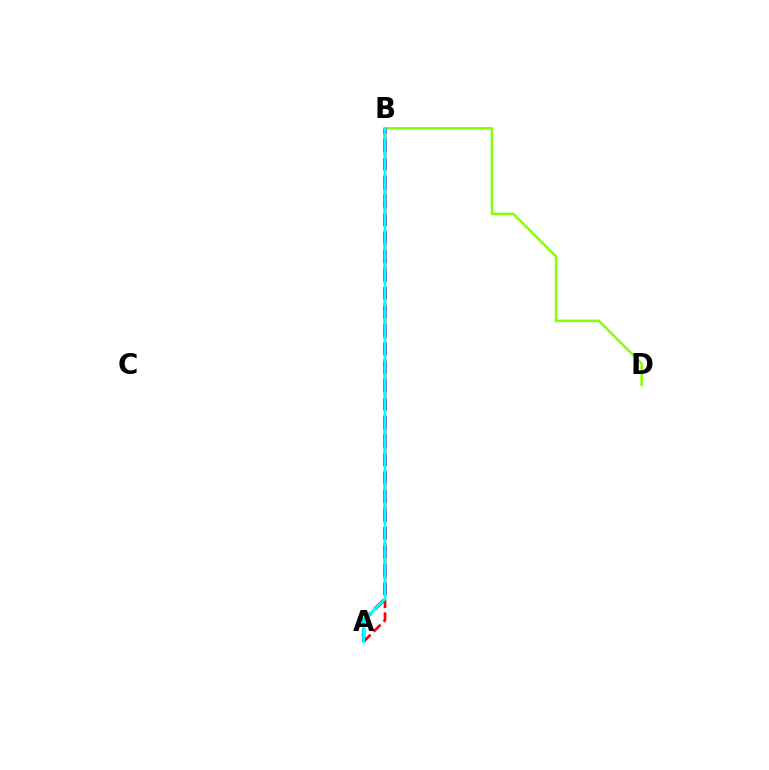{('A', 'B'): [{'color': '#ff0000', 'line_style': 'dashed', 'thickness': 1.92}, {'color': '#7200ff', 'line_style': 'dashed', 'thickness': 2.51}, {'color': '#00fff6', 'line_style': 'solid', 'thickness': 2.0}], ('B', 'D'): [{'color': '#84ff00', 'line_style': 'solid', 'thickness': 1.8}]}